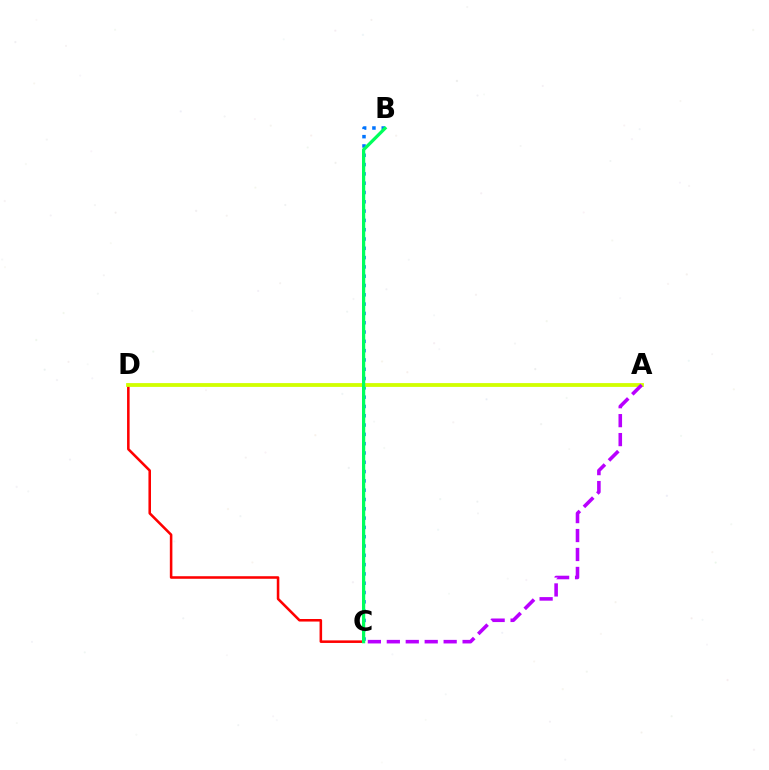{('B', 'C'): [{'color': '#0074ff', 'line_style': 'dotted', 'thickness': 2.53}, {'color': '#00ff5c', 'line_style': 'solid', 'thickness': 2.34}], ('C', 'D'): [{'color': '#ff0000', 'line_style': 'solid', 'thickness': 1.84}], ('A', 'D'): [{'color': '#d1ff00', 'line_style': 'solid', 'thickness': 2.74}], ('A', 'C'): [{'color': '#b900ff', 'line_style': 'dashed', 'thickness': 2.57}]}